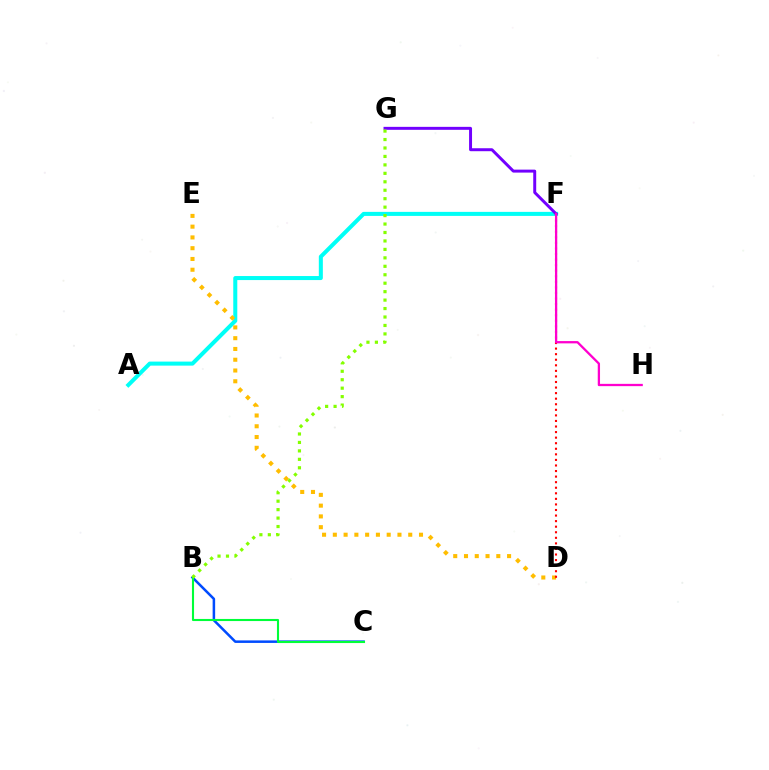{('A', 'F'): [{'color': '#00fff6', 'line_style': 'solid', 'thickness': 2.9}], ('D', 'E'): [{'color': '#ffbd00', 'line_style': 'dotted', 'thickness': 2.93}], ('F', 'G'): [{'color': '#7200ff', 'line_style': 'solid', 'thickness': 2.13}], ('B', 'C'): [{'color': '#004bff', 'line_style': 'solid', 'thickness': 1.82}, {'color': '#00ff39', 'line_style': 'solid', 'thickness': 1.51}], ('D', 'F'): [{'color': '#ff0000', 'line_style': 'dotted', 'thickness': 1.51}], ('F', 'H'): [{'color': '#ff00cf', 'line_style': 'solid', 'thickness': 1.65}], ('B', 'G'): [{'color': '#84ff00', 'line_style': 'dotted', 'thickness': 2.3}]}